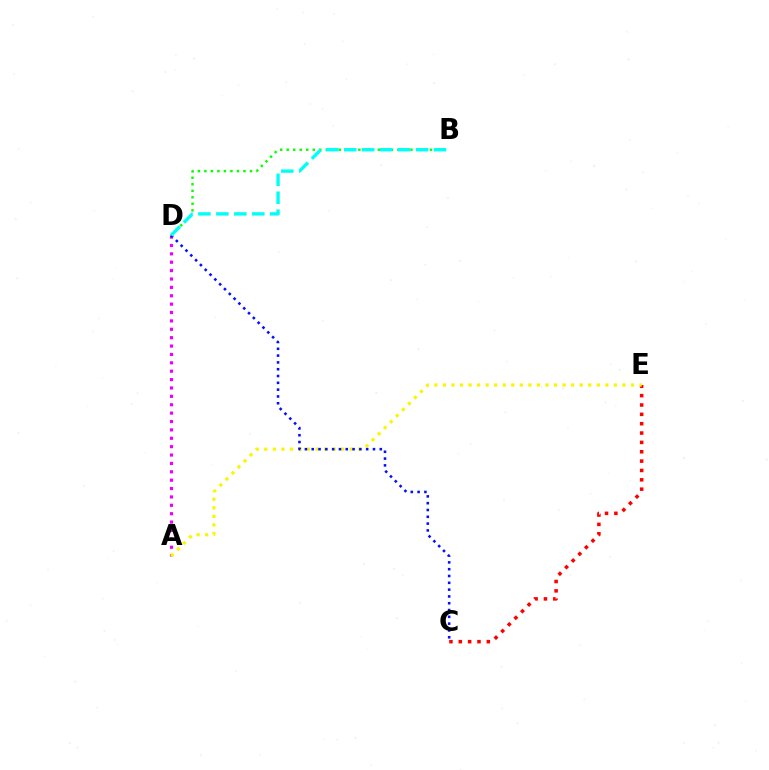{('A', 'D'): [{'color': '#ee00ff', 'line_style': 'dotted', 'thickness': 2.28}], ('B', 'D'): [{'color': '#08ff00', 'line_style': 'dotted', 'thickness': 1.77}, {'color': '#00fff6', 'line_style': 'dashed', 'thickness': 2.44}], ('C', 'E'): [{'color': '#ff0000', 'line_style': 'dotted', 'thickness': 2.54}], ('A', 'E'): [{'color': '#fcf500', 'line_style': 'dotted', 'thickness': 2.32}], ('C', 'D'): [{'color': '#0010ff', 'line_style': 'dotted', 'thickness': 1.85}]}